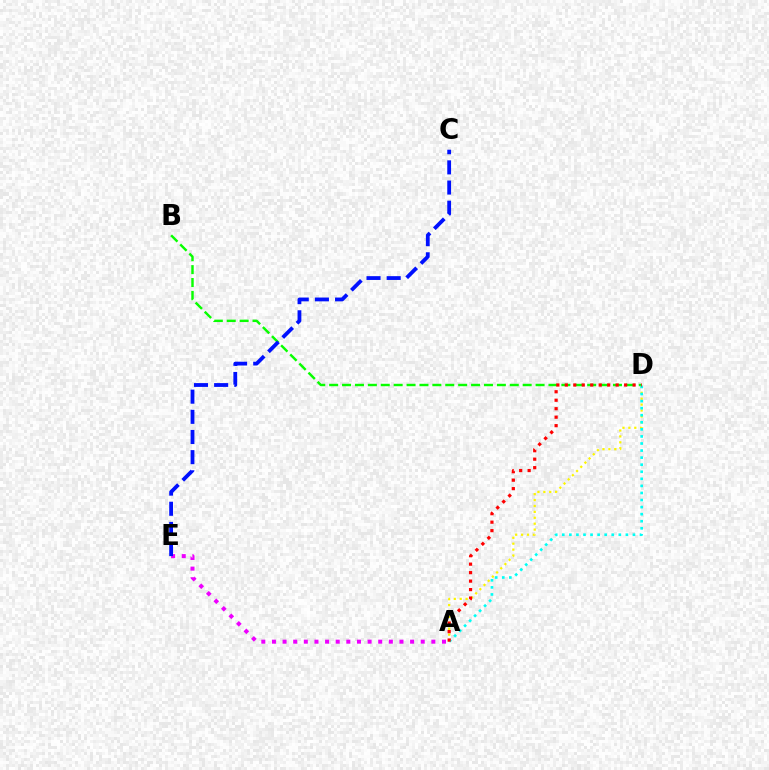{('A', 'D'): [{'color': '#fcf500', 'line_style': 'dotted', 'thickness': 1.61}, {'color': '#00fff6', 'line_style': 'dotted', 'thickness': 1.92}, {'color': '#ff0000', 'line_style': 'dotted', 'thickness': 2.3}], ('A', 'E'): [{'color': '#ee00ff', 'line_style': 'dotted', 'thickness': 2.89}], ('B', 'D'): [{'color': '#08ff00', 'line_style': 'dashed', 'thickness': 1.75}], ('C', 'E'): [{'color': '#0010ff', 'line_style': 'dashed', 'thickness': 2.74}]}